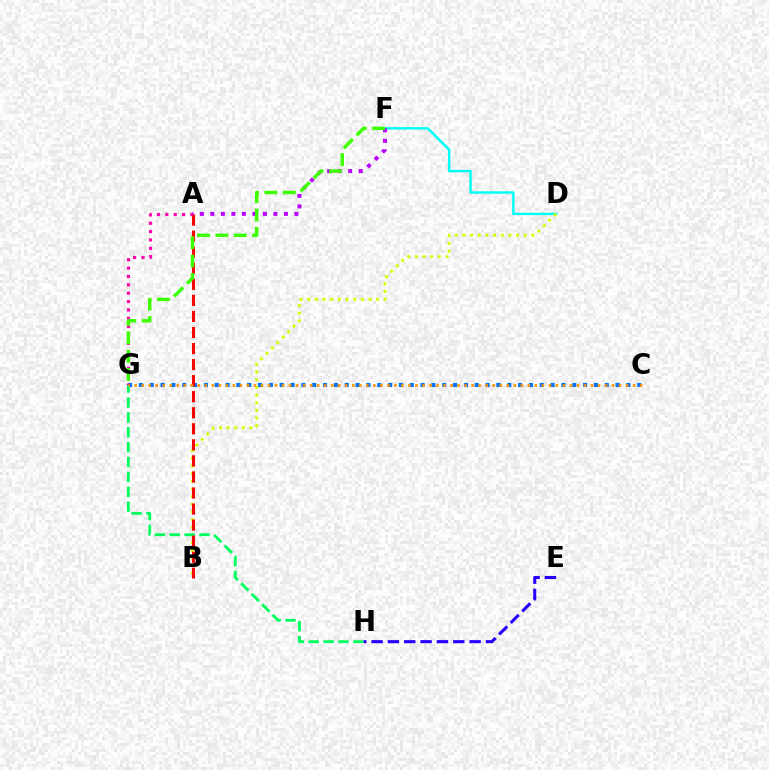{('D', 'F'): [{'color': '#00fff6', 'line_style': 'solid', 'thickness': 1.75}], ('B', 'D'): [{'color': '#d1ff00', 'line_style': 'dotted', 'thickness': 2.08}], ('C', 'G'): [{'color': '#0074ff', 'line_style': 'dotted', 'thickness': 2.94}, {'color': '#ff9400', 'line_style': 'dotted', 'thickness': 1.91}], ('A', 'G'): [{'color': '#ff00ac', 'line_style': 'dotted', 'thickness': 2.27}], ('G', 'H'): [{'color': '#00ff5c', 'line_style': 'dashed', 'thickness': 2.02}], ('A', 'B'): [{'color': '#ff0000', 'line_style': 'dashed', 'thickness': 2.18}], ('A', 'F'): [{'color': '#b900ff', 'line_style': 'dotted', 'thickness': 2.85}], ('F', 'G'): [{'color': '#3dff00', 'line_style': 'dashed', 'thickness': 2.49}], ('E', 'H'): [{'color': '#2500ff', 'line_style': 'dashed', 'thickness': 2.22}]}